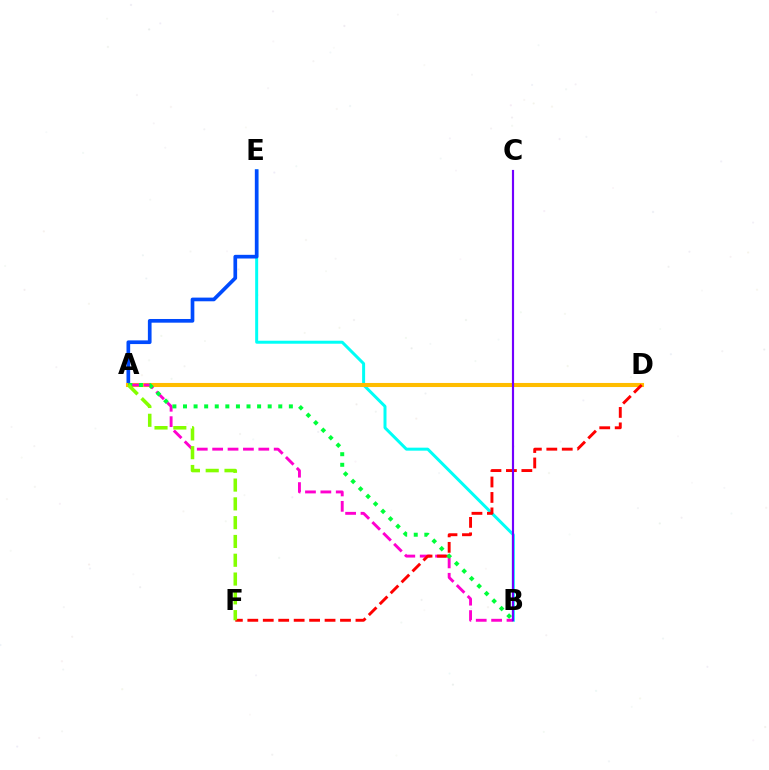{('B', 'E'): [{'color': '#00fff6', 'line_style': 'solid', 'thickness': 2.16}], ('A', 'E'): [{'color': '#004bff', 'line_style': 'solid', 'thickness': 2.65}], ('A', 'D'): [{'color': '#ffbd00', 'line_style': 'solid', 'thickness': 2.94}], ('A', 'B'): [{'color': '#ff00cf', 'line_style': 'dashed', 'thickness': 2.09}, {'color': '#00ff39', 'line_style': 'dotted', 'thickness': 2.88}], ('D', 'F'): [{'color': '#ff0000', 'line_style': 'dashed', 'thickness': 2.1}], ('B', 'C'): [{'color': '#7200ff', 'line_style': 'solid', 'thickness': 1.55}], ('A', 'F'): [{'color': '#84ff00', 'line_style': 'dashed', 'thickness': 2.55}]}